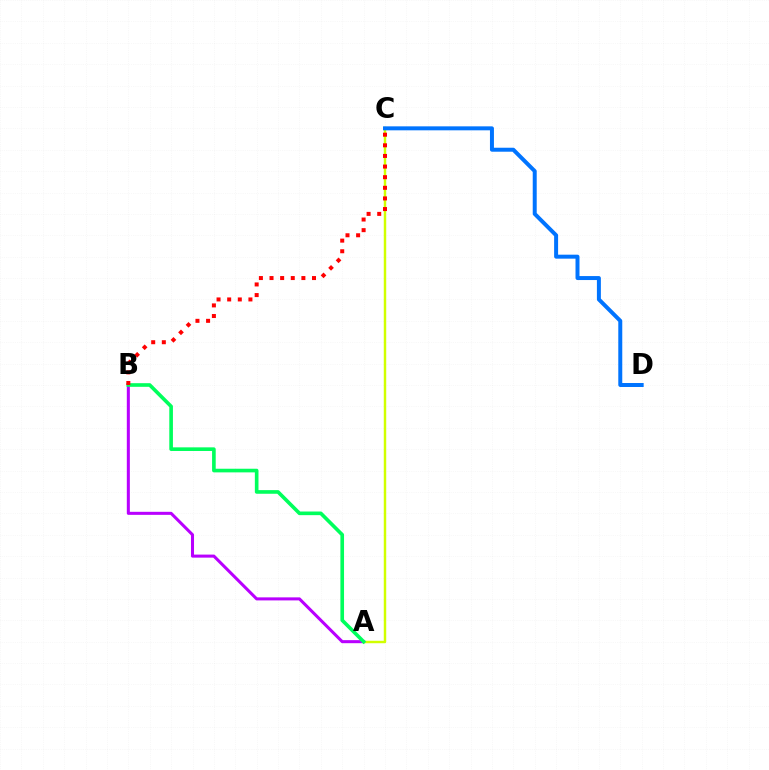{('A', 'B'): [{'color': '#b900ff', 'line_style': 'solid', 'thickness': 2.19}, {'color': '#00ff5c', 'line_style': 'solid', 'thickness': 2.62}], ('A', 'C'): [{'color': '#d1ff00', 'line_style': 'solid', 'thickness': 1.77}], ('C', 'D'): [{'color': '#0074ff', 'line_style': 'solid', 'thickness': 2.86}], ('B', 'C'): [{'color': '#ff0000', 'line_style': 'dotted', 'thickness': 2.89}]}